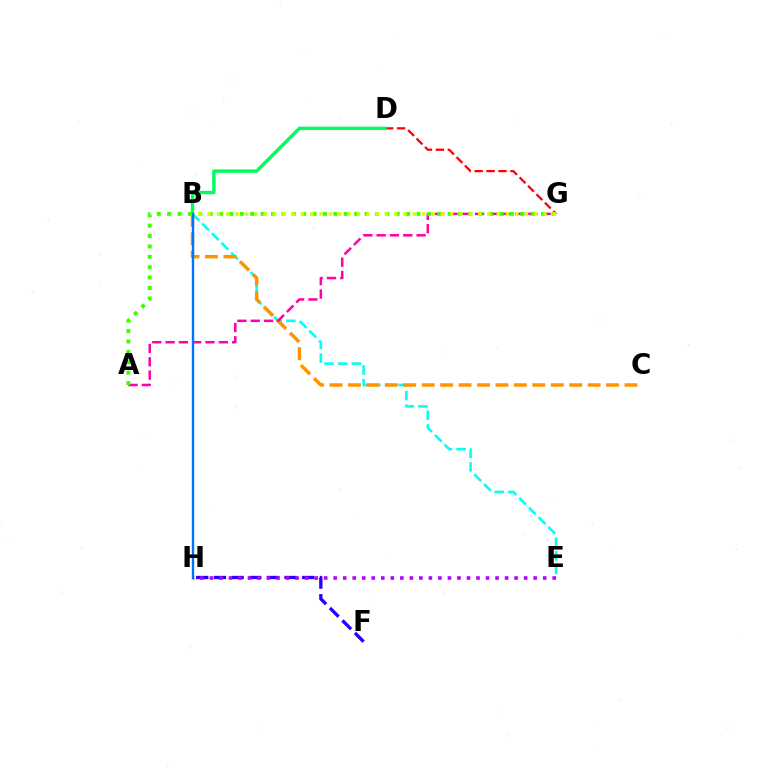{('D', 'G'): [{'color': '#ff0000', 'line_style': 'dashed', 'thickness': 1.62}], ('B', 'D'): [{'color': '#00ff5c', 'line_style': 'solid', 'thickness': 2.44}], ('B', 'E'): [{'color': '#00fff6', 'line_style': 'dashed', 'thickness': 1.86}], ('B', 'C'): [{'color': '#ff9400', 'line_style': 'dashed', 'thickness': 2.5}], ('A', 'G'): [{'color': '#ff00ac', 'line_style': 'dashed', 'thickness': 1.81}, {'color': '#3dff00', 'line_style': 'dotted', 'thickness': 2.82}], ('B', 'H'): [{'color': '#0074ff', 'line_style': 'solid', 'thickness': 1.72}], ('F', 'H'): [{'color': '#2500ff', 'line_style': 'dashed', 'thickness': 2.4}], ('B', 'G'): [{'color': '#d1ff00', 'line_style': 'dotted', 'thickness': 2.53}], ('E', 'H'): [{'color': '#b900ff', 'line_style': 'dotted', 'thickness': 2.59}]}